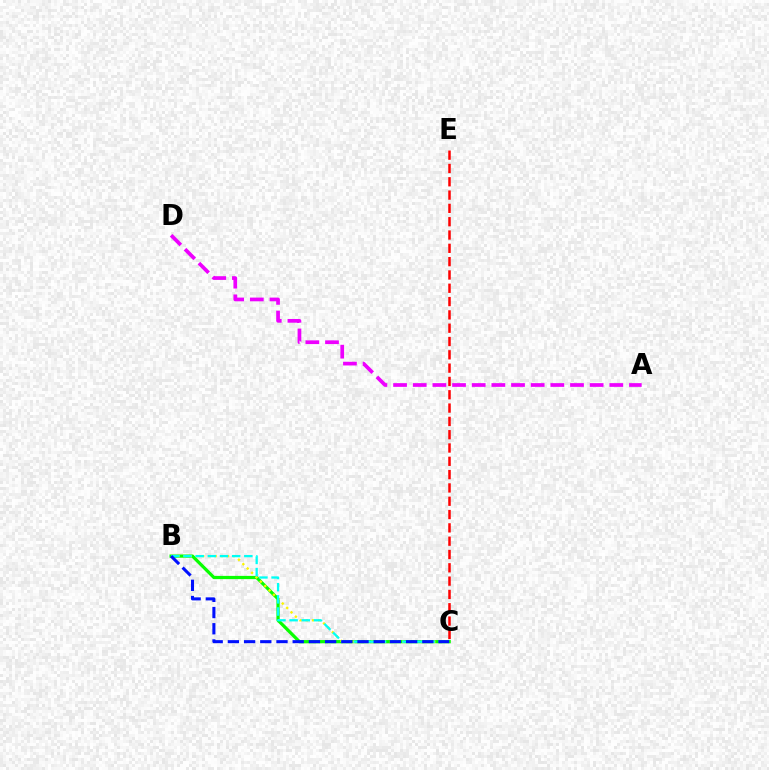{('C', 'E'): [{'color': '#ff0000', 'line_style': 'dashed', 'thickness': 1.81}], ('B', 'C'): [{'color': '#08ff00', 'line_style': 'solid', 'thickness': 2.33}, {'color': '#fcf500', 'line_style': 'dotted', 'thickness': 1.68}, {'color': '#00fff6', 'line_style': 'dashed', 'thickness': 1.65}, {'color': '#0010ff', 'line_style': 'dashed', 'thickness': 2.2}], ('A', 'D'): [{'color': '#ee00ff', 'line_style': 'dashed', 'thickness': 2.67}]}